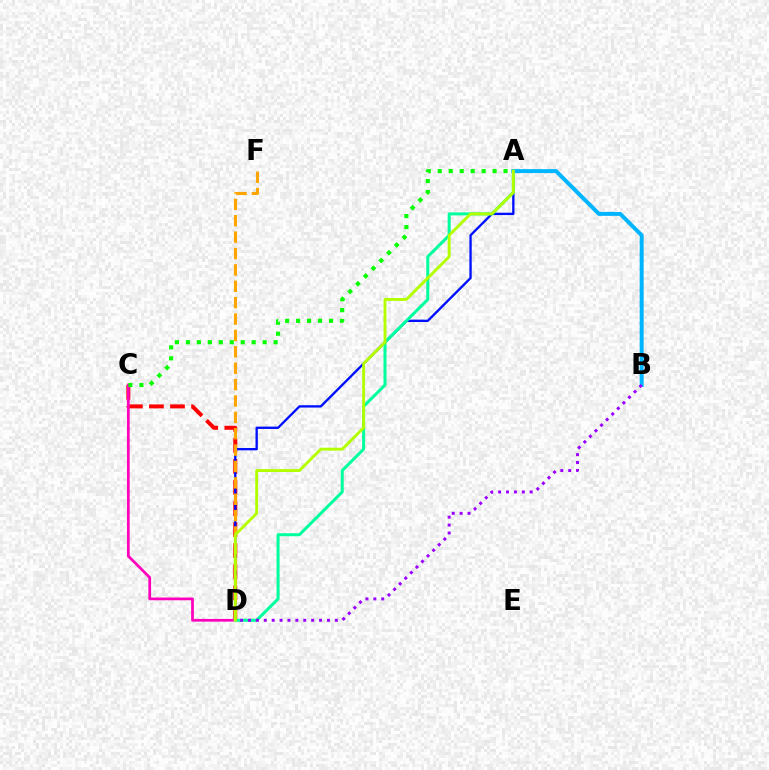{('C', 'D'): [{'color': '#ff0000', 'line_style': 'dashed', 'thickness': 2.86}, {'color': '#ff00bd', 'line_style': 'solid', 'thickness': 1.97}], ('A', 'D'): [{'color': '#0010ff', 'line_style': 'solid', 'thickness': 1.69}, {'color': '#00ff9d', 'line_style': 'solid', 'thickness': 2.18}, {'color': '#b3ff00', 'line_style': 'solid', 'thickness': 2.08}], ('D', 'F'): [{'color': '#ffa500', 'line_style': 'dashed', 'thickness': 2.23}], ('A', 'C'): [{'color': '#08ff00', 'line_style': 'dotted', 'thickness': 2.98}], ('A', 'B'): [{'color': '#00b5ff', 'line_style': 'solid', 'thickness': 2.86}], ('B', 'D'): [{'color': '#9b00ff', 'line_style': 'dotted', 'thickness': 2.15}]}